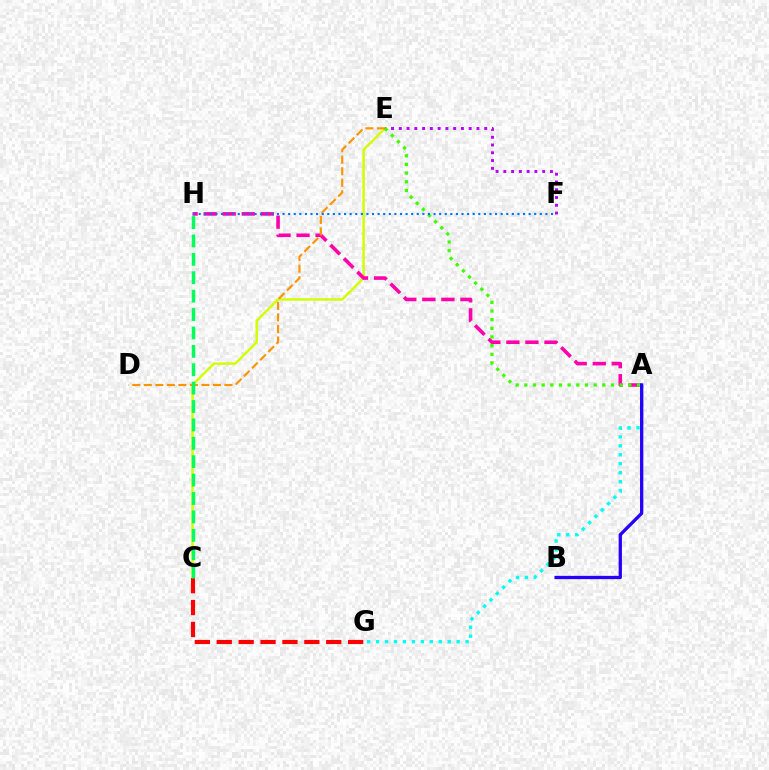{('C', 'E'): [{'color': '#d1ff00', 'line_style': 'solid', 'thickness': 1.76}], ('A', 'G'): [{'color': '#00fff6', 'line_style': 'dotted', 'thickness': 2.43}], ('E', 'F'): [{'color': '#b900ff', 'line_style': 'dotted', 'thickness': 2.11}], ('A', 'H'): [{'color': '#ff00ac', 'line_style': 'dashed', 'thickness': 2.59}], ('A', 'E'): [{'color': '#3dff00', 'line_style': 'dotted', 'thickness': 2.35}], ('C', 'G'): [{'color': '#ff0000', 'line_style': 'dashed', 'thickness': 2.98}], ('D', 'E'): [{'color': '#ff9400', 'line_style': 'dashed', 'thickness': 1.56}], ('A', 'B'): [{'color': '#2500ff', 'line_style': 'solid', 'thickness': 2.37}], ('F', 'H'): [{'color': '#0074ff', 'line_style': 'dotted', 'thickness': 1.52}], ('C', 'H'): [{'color': '#00ff5c', 'line_style': 'dashed', 'thickness': 2.5}]}